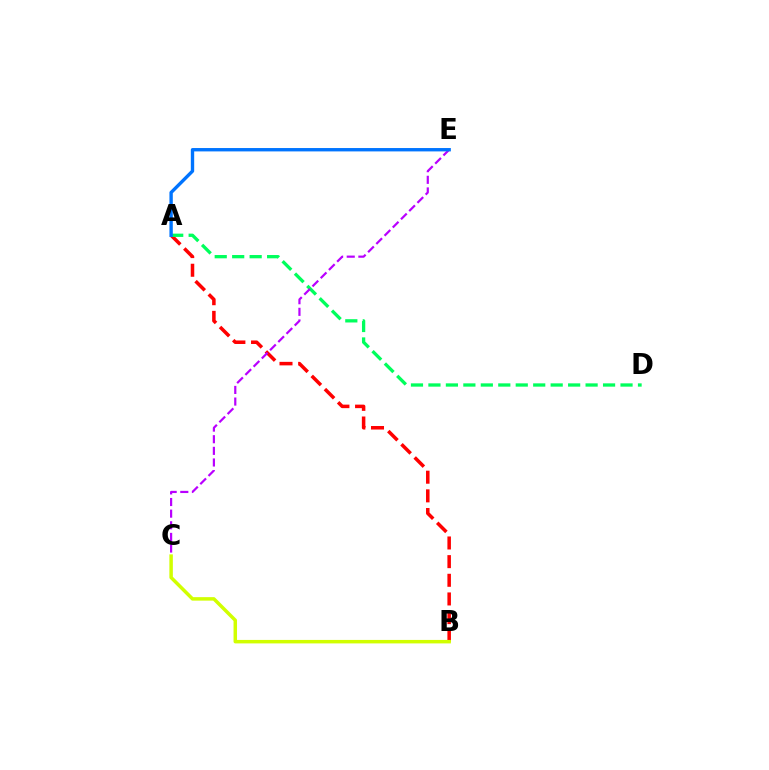{('A', 'B'): [{'color': '#ff0000', 'line_style': 'dashed', 'thickness': 2.53}], ('B', 'C'): [{'color': '#d1ff00', 'line_style': 'solid', 'thickness': 2.51}], ('A', 'D'): [{'color': '#00ff5c', 'line_style': 'dashed', 'thickness': 2.37}], ('C', 'E'): [{'color': '#b900ff', 'line_style': 'dashed', 'thickness': 1.58}], ('A', 'E'): [{'color': '#0074ff', 'line_style': 'solid', 'thickness': 2.43}]}